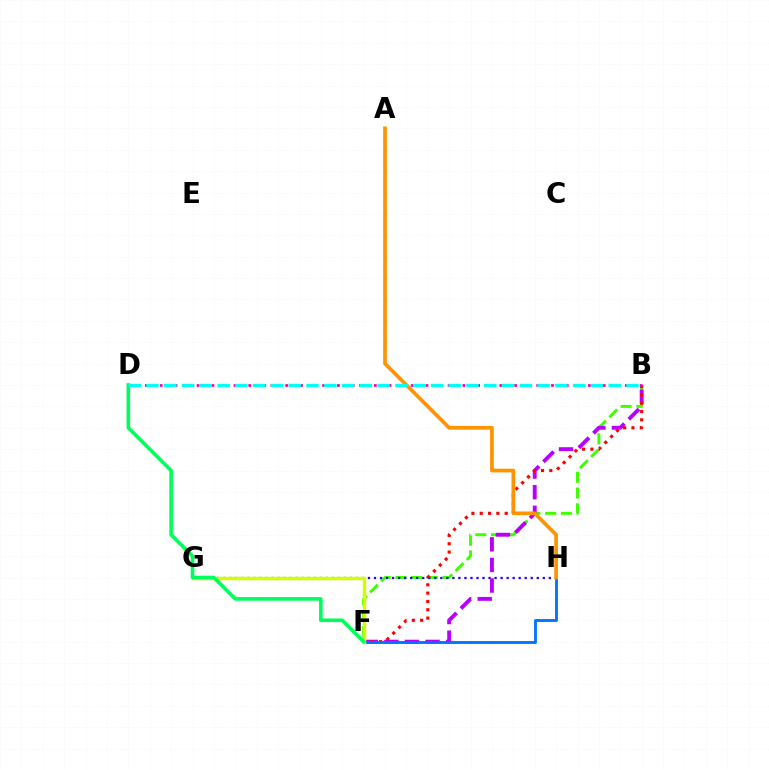{('B', 'F'): [{'color': '#3dff00', 'line_style': 'dashed', 'thickness': 2.14}, {'color': '#b900ff', 'line_style': 'dashed', 'thickness': 2.8}, {'color': '#ff0000', 'line_style': 'dotted', 'thickness': 2.26}], ('G', 'H'): [{'color': '#2500ff', 'line_style': 'dotted', 'thickness': 1.64}], ('F', 'H'): [{'color': '#0074ff', 'line_style': 'solid', 'thickness': 2.06}], ('A', 'H'): [{'color': '#ff9400', 'line_style': 'solid', 'thickness': 2.66}], ('B', 'D'): [{'color': '#ff00ac', 'line_style': 'dotted', 'thickness': 2.01}, {'color': '#00fff6', 'line_style': 'dashed', 'thickness': 2.42}], ('F', 'G'): [{'color': '#d1ff00', 'line_style': 'solid', 'thickness': 2.47}], ('D', 'F'): [{'color': '#00ff5c', 'line_style': 'solid', 'thickness': 2.6}]}